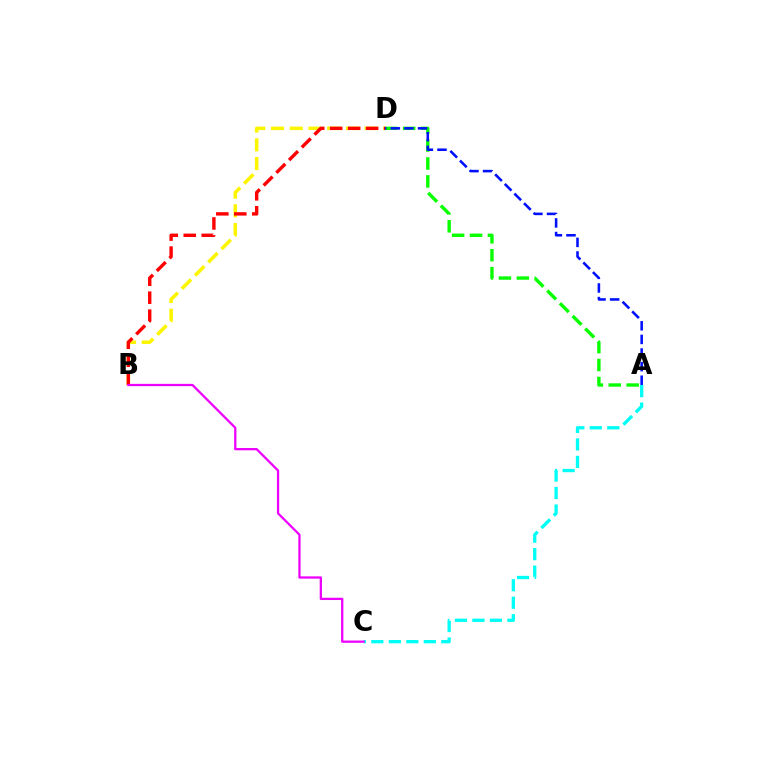{('B', 'D'): [{'color': '#fcf500', 'line_style': 'dashed', 'thickness': 2.54}, {'color': '#ff0000', 'line_style': 'dashed', 'thickness': 2.44}], ('A', 'C'): [{'color': '#00fff6', 'line_style': 'dashed', 'thickness': 2.38}], ('A', 'D'): [{'color': '#08ff00', 'line_style': 'dashed', 'thickness': 2.43}, {'color': '#0010ff', 'line_style': 'dashed', 'thickness': 1.85}], ('B', 'C'): [{'color': '#ee00ff', 'line_style': 'solid', 'thickness': 1.64}]}